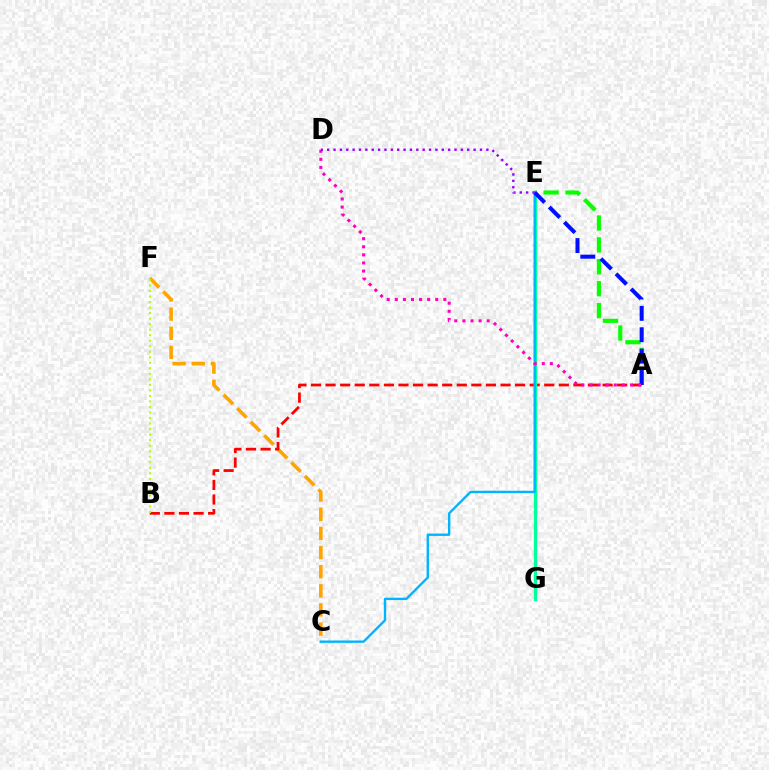{('C', 'F'): [{'color': '#ffa500', 'line_style': 'dashed', 'thickness': 2.6}], ('A', 'E'): [{'color': '#08ff00', 'line_style': 'dashed', 'thickness': 2.98}, {'color': '#0010ff', 'line_style': 'dashed', 'thickness': 2.91}], ('A', 'B'): [{'color': '#ff0000', 'line_style': 'dashed', 'thickness': 1.98}], ('E', 'G'): [{'color': '#00ff9d', 'line_style': 'solid', 'thickness': 2.37}], ('C', 'E'): [{'color': '#00b5ff', 'line_style': 'solid', 'thickness': 1.71}], ('B', 'F'): [{'color': '#b3ff00', 'line_style': 'dotted', 'thickness': 1.5}], ('A', 'D'): [{'color': '#ff00bd', 'line_style': 'dotted', 'thickness': 2.2}], ('D', 'E'): [{'color': '#9b00ff', 'line_style': 'dotted', 'thickness': 1.73}]}